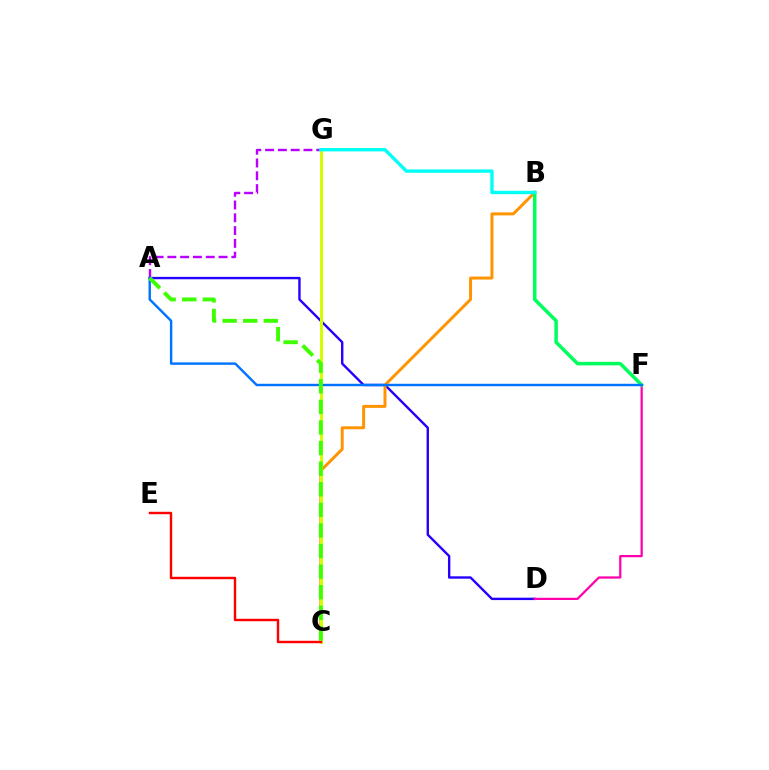{('A', 'D'): [{'color': '#2500ff', 'line_style': 'solid', 'thickness': 1.72}], ('D', 'F'): [{'color': '#ff00ac', 'line_style': 'solid', 'thickness': 1.61}], ('A', 'G'): [{'color': '#b900ff', 'line_style': 'dashed', 'thickness': 1.74}], ('B', 'C'): [{'color': '#ff9400', 'line_style': 'solid', 'thickness': 2.14}], ('C', 'G'): [{'color': '#d1ff00', 'line_style': 'solid', 'thickness': 2.18}], ('B', 'F'): [{'color': '#00ff5c', 'line_style': 'solid', 'thickness': 2.52}], ('C', 'E'): [{'color': '#ff0000', 'line_style': 'solid', 'thickness': 1.74}], ('B', 'G'): [{'color': '#00fff6', 'line_style': 'solid', 'thickness': 2.43}], ('A', 'F'): [{'color': '#0074ff', 'line_style': 'solid', 'thickness': 1.75}], ('A', 'C'): [{'color': '#3dff00', 'line_style': 'dashed', 'thickness': 2.8}]}